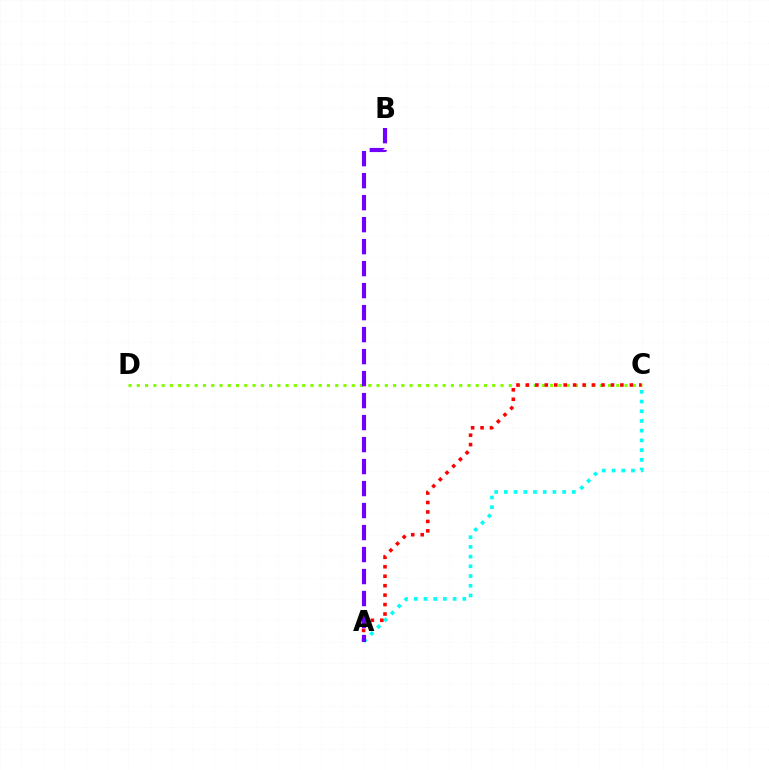{('A', 'C'): [{'color': '#00fff6', 'line_style': 'dotted', 'thickness': 2.64}, {'color': '#ff0000', 'line_style': 'dotted', 'thickness': 2.57}], ('C', 'D'): [{'color': '#84ff00', 'line_style': 'dotted', 'thickness': 2.25}], ('A', 'B'): [{'color': '#7200ff', 'line_style': 'dashed', 'thickness': 2.99}]}